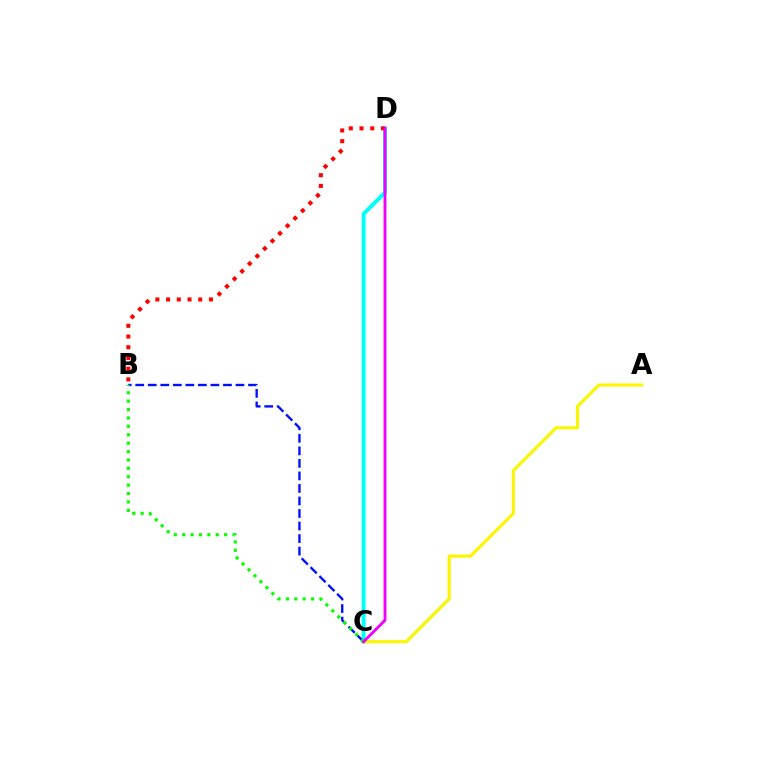{('C', 'D'): [{'color': '#00fff6', 'line_style': 'solid', 'thickness': 2.83}, {'color': '#ee00ff', 'line_style': 'solid', 'thickness': 2.06}], ('B', 'C'): [{'color': '#0010ff', 'line_style': 'dashed', 'thickness': 1.7}, {'color': '#08ff00', 'line_style': 'dotted', 'thickness': 2.28}], ('A', 'C'): [{'color': '#fcf500', 'line_style': 'solid', 'thickness': 2.24}], ('B', 'D'): [{'color': '#ff0000', 'line_style': 'dotted', 'thickness': 2.91}]}